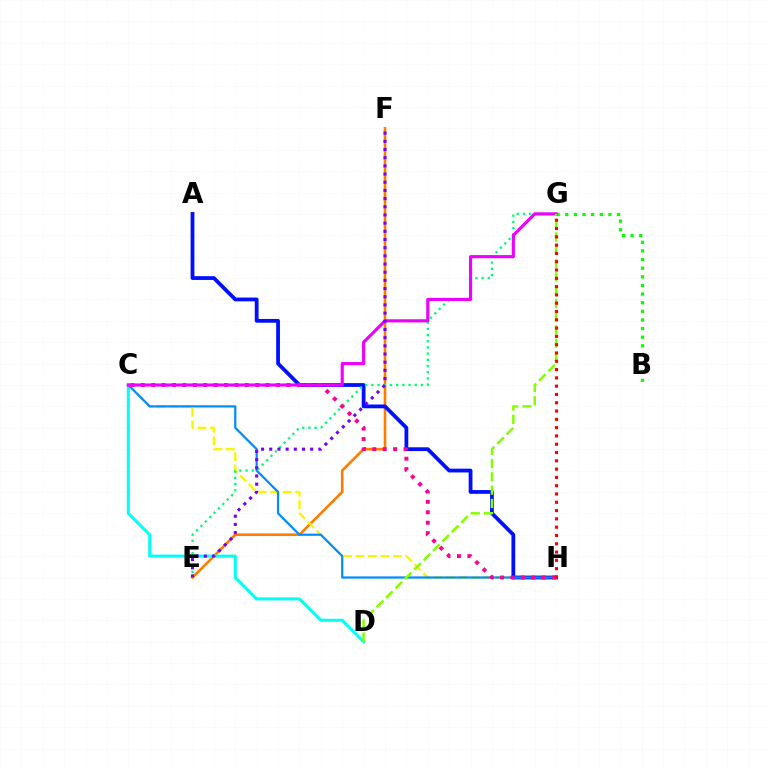{('E', 'F'): [{'color': '#ff7c00', 'line_style': 'solid', 'thickness': 1.9}, {'color': '#7200ff', 'line_style': 'dotted', 'thickness': 2.22}], ('C', 'D'): [{'color': '#00fff6', 'line_style': 'solid', 'thickness': 2.18}], ('C', 'H'): [{'color': '#fcf500', 'line_style': 'dashed', 'thickness': 1.69}, {'color': '#008cff', 'line_style': 'solid', 'thickness': 1.6}, {'color': '#ff0094', 'line_style': 'dotted', 'thickness': 2.83}], ('A', 'H'): [{'color': '#0010ff', 'line_style': 'solid', 'thickness': 2.73}], ('E', 'G'): [{'color': '#00ff74', 'line_style': 'dotted', 'thickness': 1.68}], ('B', 'G'): [{'color': '#08ff00', 'line_style': 'dotted', 'thickness': 2.34}], ('C', 'G'): [{'color': '#ee00ff', 'line_style': 'solid', 'thickness': 2.26}], ('D', 'G'): [{'color': '#84ff00', 'line_style': 'dashed', 'thickness': 1.8}], ('G', 'H'): [{'color': '#ff0000', 'line_style': 'dotted', 'thickness': 2.25}]}